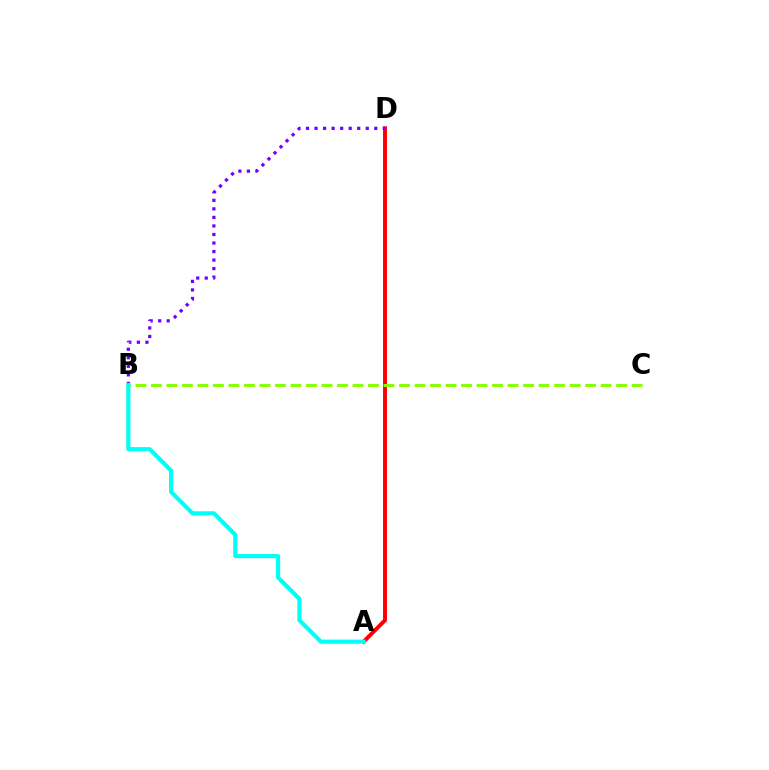{('A', 'D'): [{'color': '#ff0000', 'line_style': 'solid', 'thickness': 2.84}], ('B', 'D'): [{'color': '#7200ff', 'line_style': 'dotted', 'thickness': 2.32}], ('B', 'C'): [{'color': '#84ff00', 'line_style': 'dashed', 'thickness': 2.11}], ('A', 'B'): [{'color': '#00fff6', 'line_style': 'solid', 'thickness': 2.98}]}